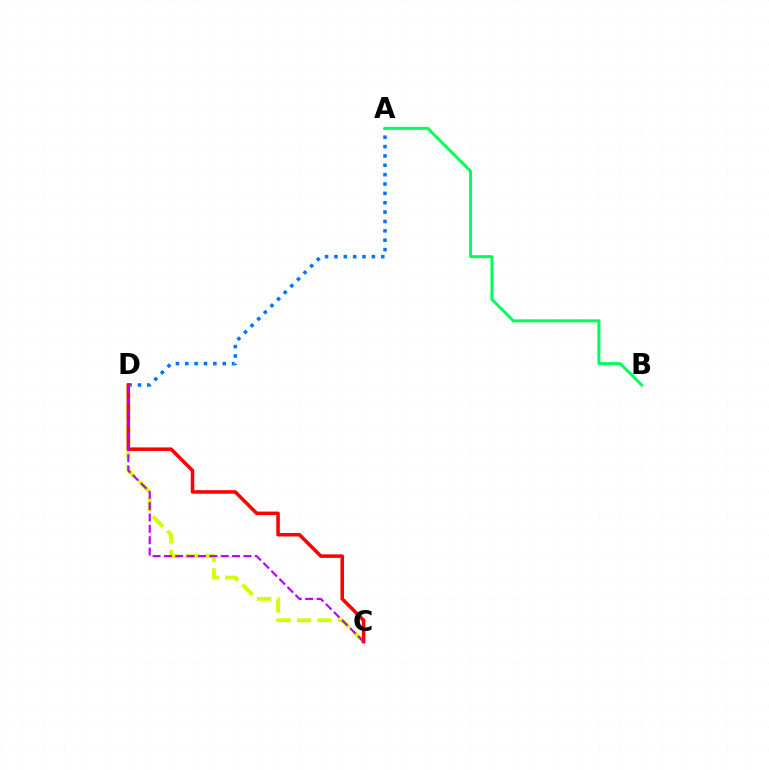{('A', 'D'): [{'color': '#0074ff', 'line_style': 'dotted', 'thickness': 2.54}], ('C', 'D'): [{'color': '#d1ff00', 'line_style': 'dashed', 'thickness': 2.78}, {'color': '#ff0000', 'line_style': 'solid', 'thickness': 2.54}, {'color': '#b900ff', 'line_style': 'dashed', 'thickness': 1.54}], ('A', 'B'): [{'color': '#00ff5c', 'line_style': 'solid', 'thickness': 2.15}]}